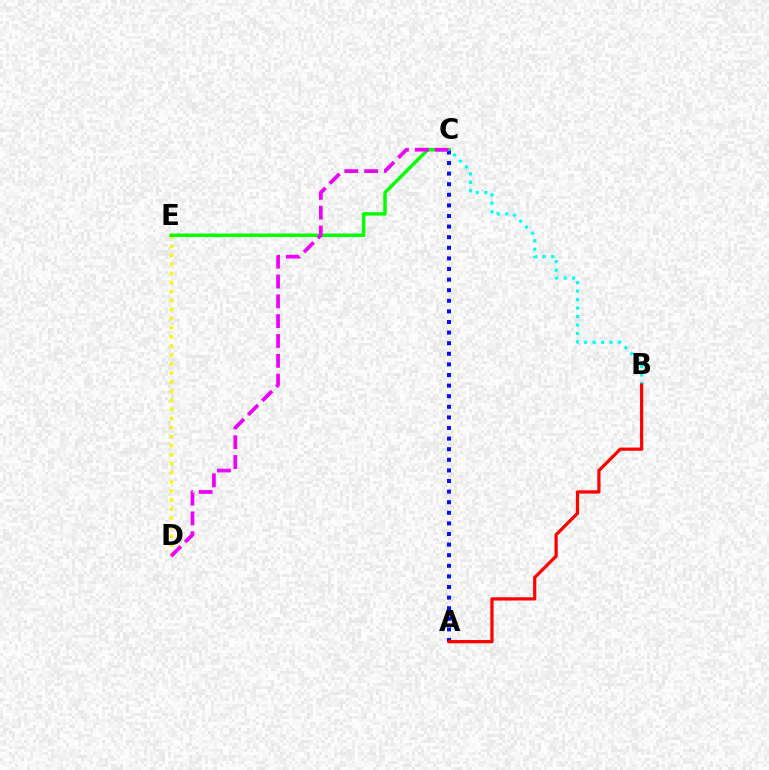{('D', 'E'): [{'color': '#fcf500', 'line_style': 'dotted', 'thickness': 2.46}], ('C', 'E'): [{'color': '#08ff00', 'line_style': 'solid', 'thickness': 2.51}], ('A', 'C'): [{'color': '#0010ff', 'line_style': 'dotted', 'thickness': 2.88}], ('C', 'D'): [{'color': '#ee00ff', 'line_style': 'dashed', 'thickness': 2.69}], ('B', 'C'): [{'color': '#00fff6', 'line_style': 'dotted', 'thickness': 2.3}], ('A', 'B'): [{'color': '#ff0000', 'line_style': 'solid', 'thickness': 2.33}]}